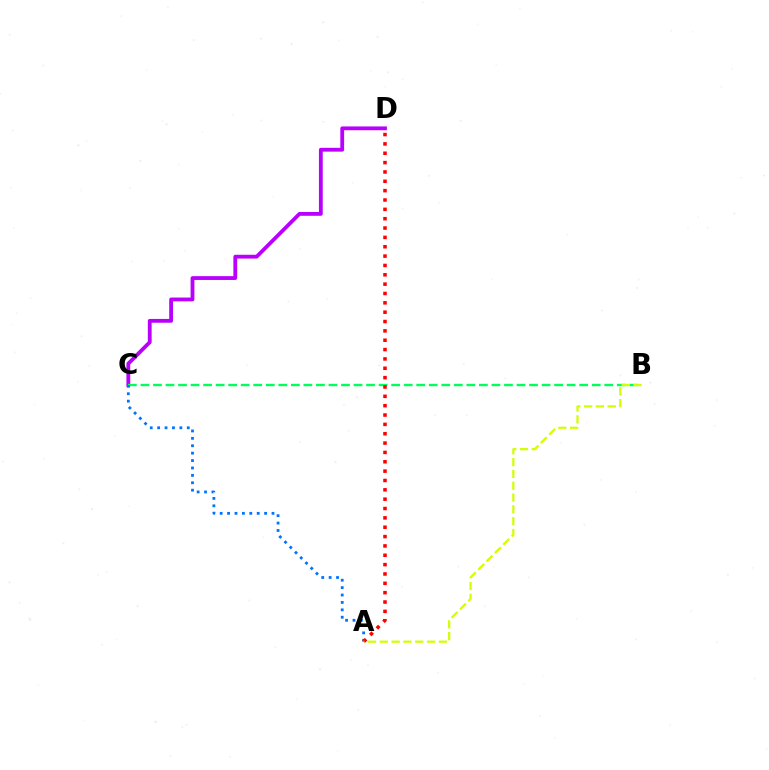{('C', 'D'): [{'color': '#b900ff', 'line_style': 'solid', 'thickness': 2.74}], ('B', 'C'): [{'color': '#00ff5c', 'line_style': 'dashed', 'thickness': 1.7}], ('A', 'C'): [{'color': '#0074ff', 'line_style': 'dotted', 'thickness': 2.01}], ('A', 'D'): [{'color': '#ff0000', 'line_style': 'dotted', 'thickness': 2.54}], ('A', 'B'): [{'color': '#d1ff00', 'line_style': 'dashed', 'thickness': 1.6}]}